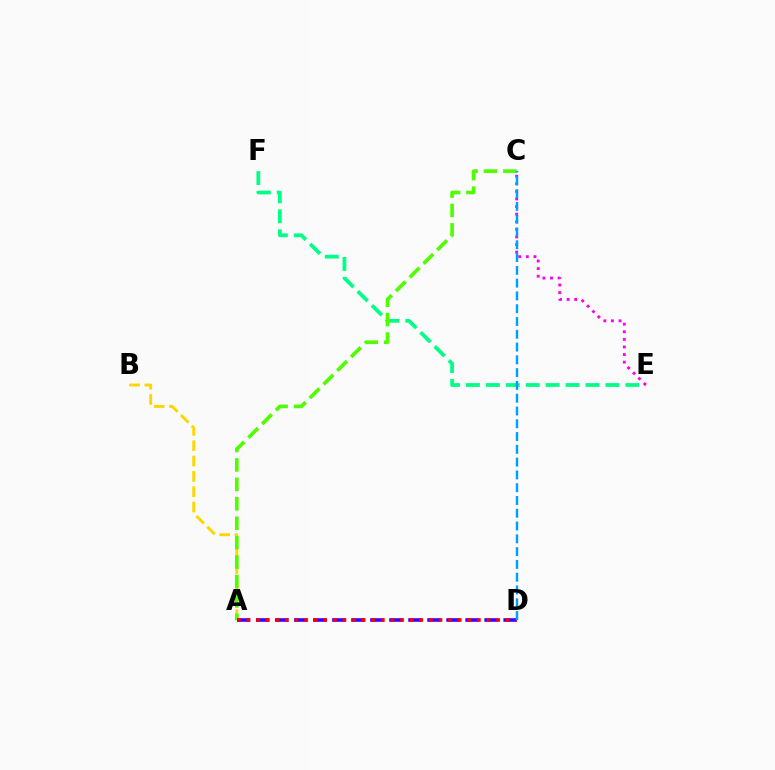{('E', 'F'): [{'color': '#00ff86', 'line_style': 'dashed', 'thickness': 2.71}], ('A', 'B'): [{'color': '#ffd500', 'line_style': 'dashed', 'thickness': 2.08}], ('A', 'C'): [{'color': '#4fff00', 'line_style': 'dashed', 'thickness': 2.64}], ('C', 'E'): [{'color': '#ff00ed', 'line_style': 'dotted', 'thickness': 2.06}], ('A', 'D'): [{'color': '#3700ff', 'line_style': 'dashed', 'thickness': 2.58}, {'color': '#ff0000', 'line_style': 'dotted', 'thickness': 2.61}], ('C', 'D'): [{'color': '#009eff', 'line_style': 'dashed', 'thickness': 1.74}]}